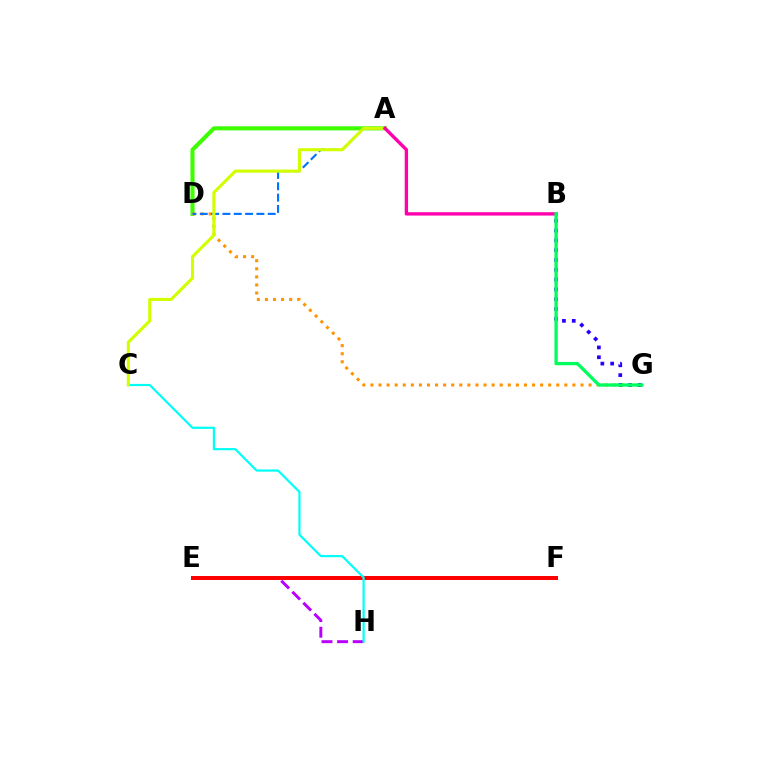{('A', 'D'): [{'color': '#3dff00', 'line_style': 'solid', 'thickness': 2.94}, {'color': '#0074ff', 'line_style': 'dashed', 'thickness': 1.54}], ('E', 'H'): [{'color': '#b900ff', 'line_style': 'dashed', 'thickness': 2.12}], ('D', 'G'): [{'color': '#ff9400', 'line_style': 'dotted', 'thickness': 2.19}], ('E', 'F'): [{'color': '#ff0000', 'line_style': 'solid', 'thickness': 2.89}], ('C', 'H'): [{'color': '#00fff6', 'line_style': 'solid', 'thickness': 1.58}], ('B', 'G'): [{'color': '#2500ff', 'line_style': 'dotted', 'thickness': 2.67}, {'color': '#00ff5c', 'line_style': 'solid', 'thickness': 2.39}], ('A', 'C'): [{'color': '#d1ff00', 'line_style': 'solid', 'thickness': 2.23}], ('A', 'B'): [{'color': '#ff00ac', 'line_style': 'solid', 'thickness': 2.41}]}